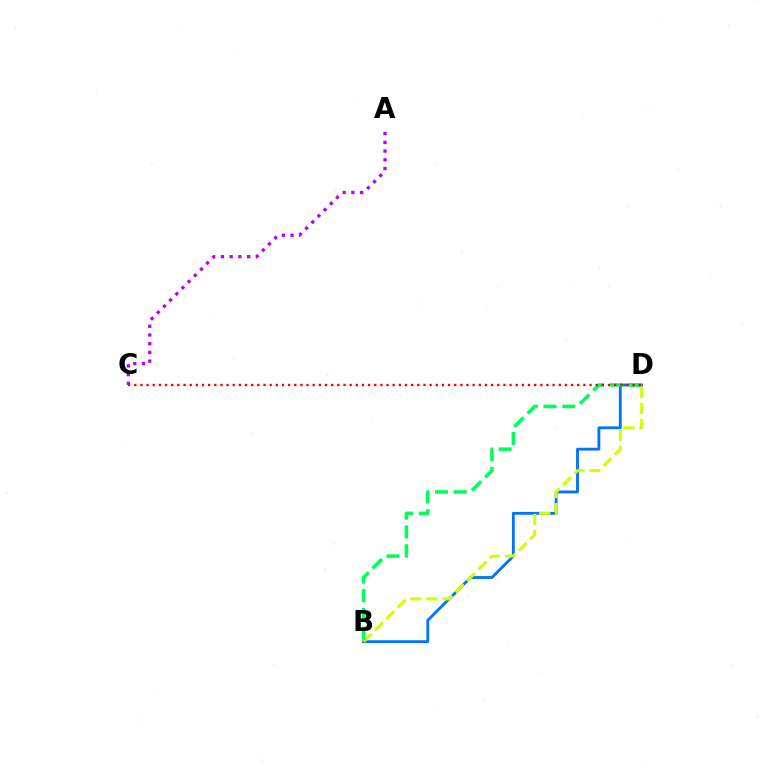{('B', 'D'): [{'color': '#0074ff', 'line_style': 'solid', 'thickness': 2.03}, {'color': '#d1ff00', 'line_style': 'dashed', 'thickness': 2.18}, {'color': '#00ff5c', 'line_style': 'dashed', 'thickness': 2.55}], ('C', 'D'): [{'color': '#ff0000', 'line_style': 'dotted', 'thickness': 1.67}], ('A', 'C'): [{'color': '#b900ff', 'line_style': 'dotted', 'thickness': 2.37}]}